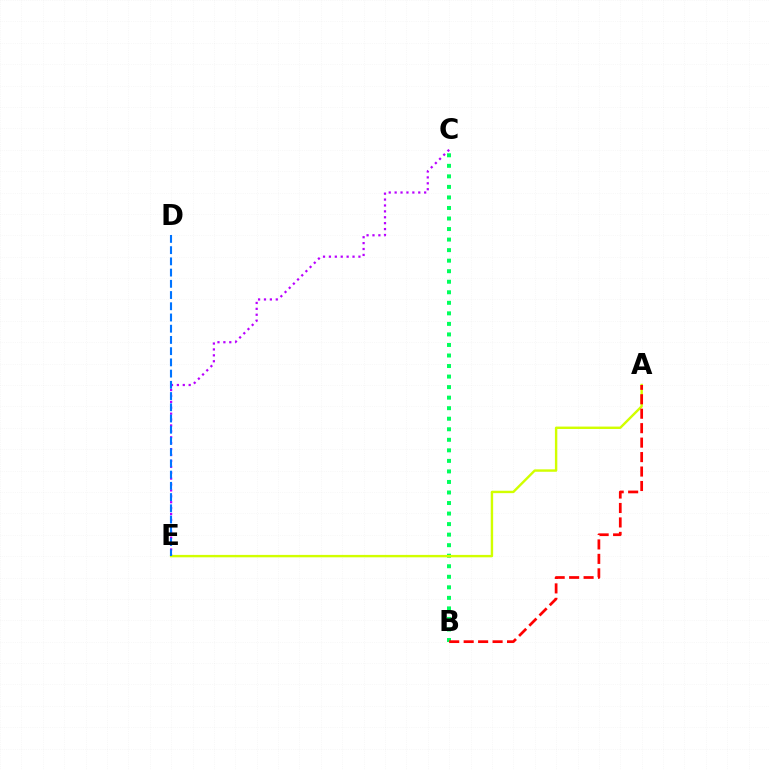{('B', 'C'): [{'color': '#00ff5c', 'line_style': 'dotted', 'thickness': 2.86}], ('C', 'E'): [{'color': '#b900ff', 'line_style': 'dotted', 'thickness': 1.6}], ('A', 'E'): [{'color': '#d1ff00', 'line_style': 'solid', 'thickness': 1.73}], ('A', 'B'): [{'color': '#ff0000', 'line_style': 'dashed', 'thickness': 1.96}], ('D', 'E'): [{'color': '#0074ff', 'line_style': 'dashed', 'thickness': 1.52}]}